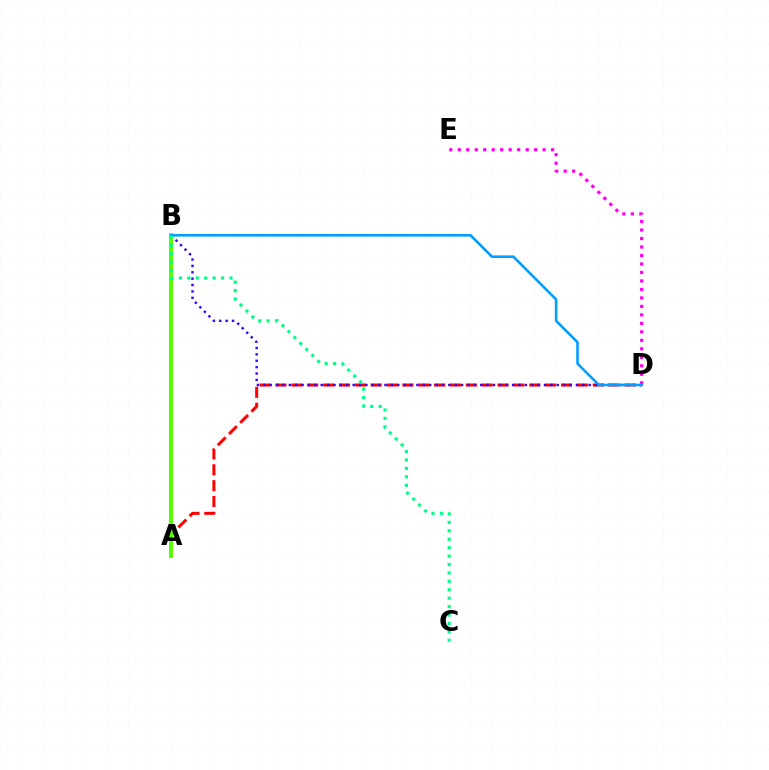{('A', 'D'): [{'color': '#ff0000', 'line_style': 'dashed', 'thickness': 2.15}], ('B', 'D'): [{'color': '#3700ff', 'line_style': 'dotted', 'thickness': 1.73}, {'color': '#009eff', 'line_style': 'solid', 'thickness': 1.86}], ('A', 'B'): [{'color': '#ffd500', 'line_style': 'solid', 'thickness': 2.57}, {'color': '#4fff00', 'line_style': 'solid', 'thickness': 2.74}], ('D', 'E'): [{'color': '#ff00ed', 'line_style': 'dotted', 'thickness': 2.31}], ('B', 'C'): [{'color': '#00ff86', 'line_style': 'dotted', 'thickness': 2.29}]}